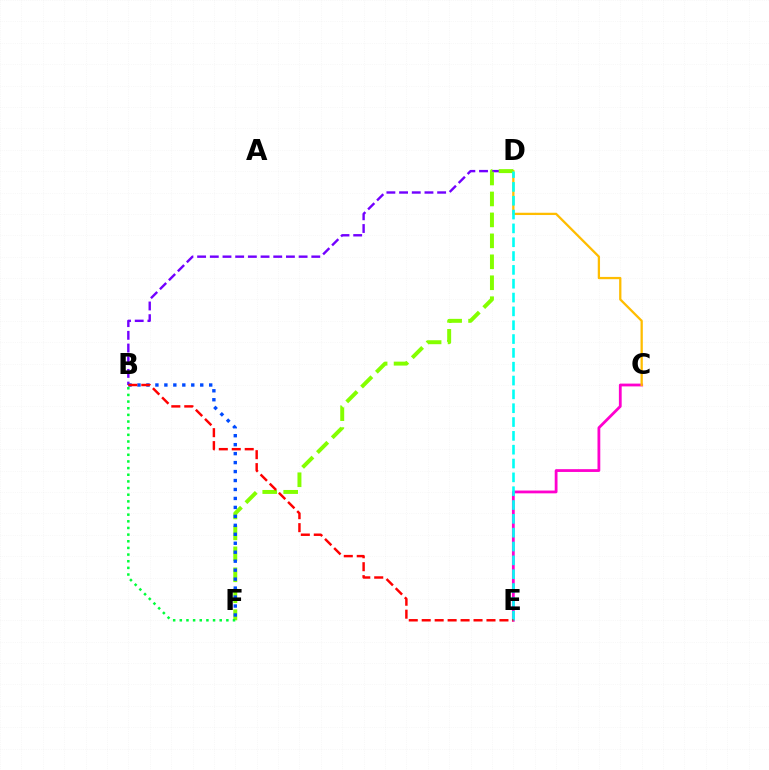{('B', 'D'): [{'color': '#7200ff', 'line_style': 'dashed', 'thickness': 1.72}], ('C', 'E'): [{'color': '#ff00cf', 'line_style': 'solid', 'thickness': 2.01}], ('C', 'D'): [{'color': '#ffbd00', 'line_style': 'solid', 'thickness': 1.65}], ('D', 'F'): [{'color': '#84ff00', 'line_style': 'dashed', 'thickness': 2.85}], ('B', 'F'): [{'color': '#004bff', 'line_style': 'dotted', 'thickness': 2.44}, {'color': '#00ff39', 'line_style': 'dotted', 'thickness': 1.81}], ('D', 'E'): [{'color': '#00fff6', 'line_style': 'dashed', 'thickness': 1.88}], ('B', 'E'): [{'color': '#ff0000', 'line_style': 'dashed', 'thickness': 1.76}]}